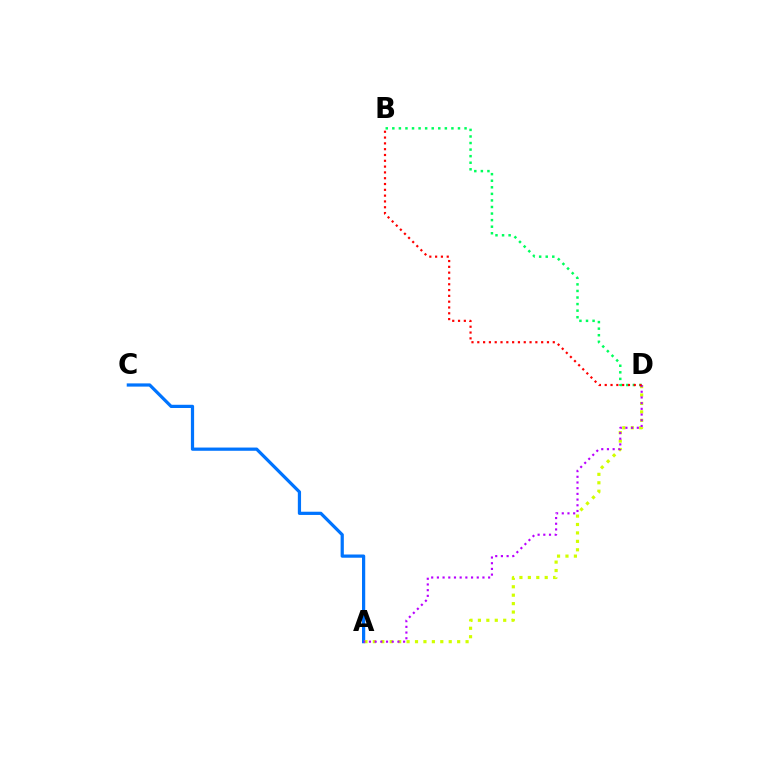{('A', 'C'): [{'color': '#0074ff', 'line_style': 'solid', 'thickness': 2.32}], ('A', 'D'): [{'color': '#d1ff00', 'line_style': 'dotted', 'thickness': 2.29}, {'color': '#b900ff', 'line_style': 'dotted', 'thickness': 1.55}], ('B', 'D'): [{'color': '#00ff5c', 'line_style': 'dotted', 'thickness': 1.78}, {'color': '#ff0000', 'line_style': 'dotted', 'thickness': 1.58}]}